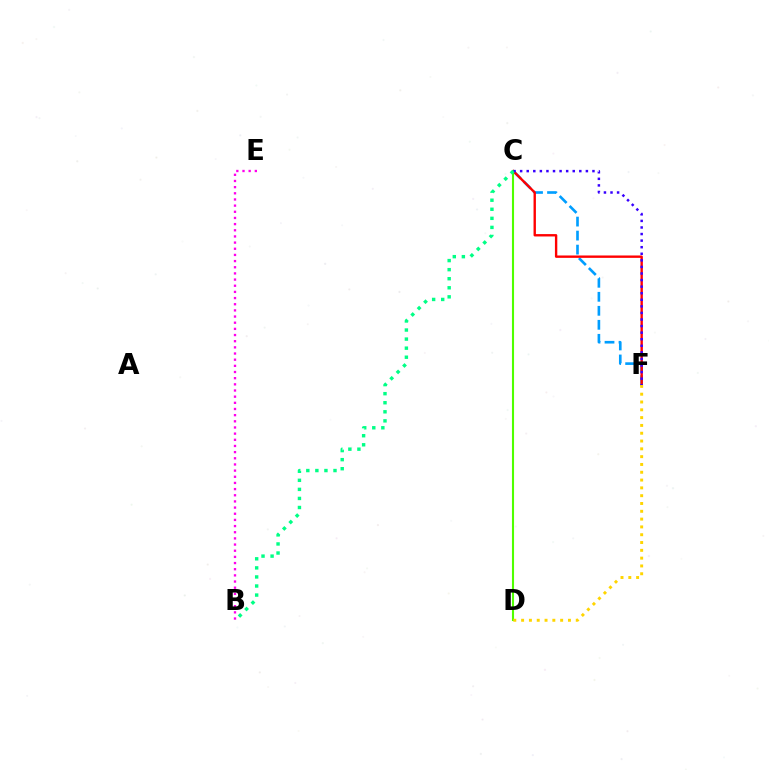{('B', 'E'): [{'color': '#ff00ed', 'line_style': 'dotted', 'thickness': 1.67}], ('C', 'F'): [{'color': '#009eff', 'line_style': 'dashed', 'thickness': 1.9}, {'color': '#ff0000', 'line_style': 'solid', 'thickness': 1.71}, {'color': '#3700ff', 'line_style': 'dotted', 'thickness': 1.79}], ('C', 'D'): [{'color': '#4fff00', 'line_style': 'solid', 'thickness': 1.51}], ('D', 'F'): [{'color': '#ffd500', 'line_style': 'dotted', 'thickness': 2.12}], ('B', 'C'): [{'color': '#00ff86', 'line_style': 'dotted', 'thickness': 2.46}]}